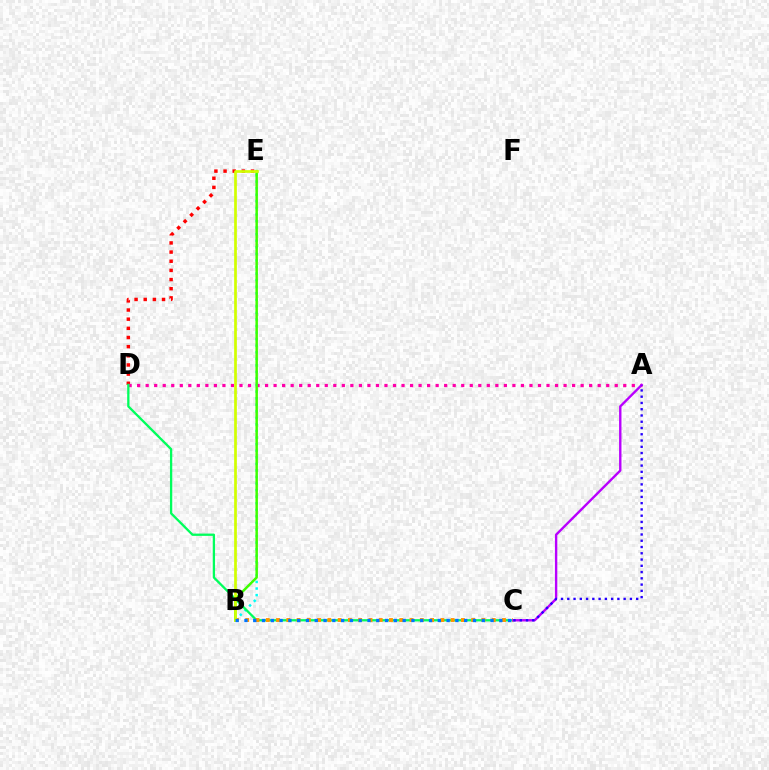{('D', 'E'): [{'color': '#ff0000', 'line_style': 'dotted', 'thickness': 2.49}], ('A', 'D'): [{'color': '#ff00ac', 'line_style': 'dotted', 'thickness': 2.32}], ('B', 'E'): [{'color': '#00fff6', 'line_style': 'dotted', 'thickness': 1.78}, {'color': '#3dff00', 'line_style': 'solid', 'thickness': 1.78}, {'color': '#d1ff00', 'line_style': 'solid', 'thickness': 1.95}], ('C', 'D'): [{'color': '#00ff5c', 'line_style': 'solid', 'thickness': 1.65}], ('B', 'C'): [{'color': '#ff9400', 'line_style': 'dotted', 'thickness': 2.79}, {'color': '#0074ff', 'line_style': 'dotted', 'thickness': 2.39}], ('A', 'C'): [{'color': '#b900ff', 'line_style': 'solid', 'thickness': 1.71}, {'color': '#2500ff', 'line_style': 'dotted', 'thickness': 1.7}]}